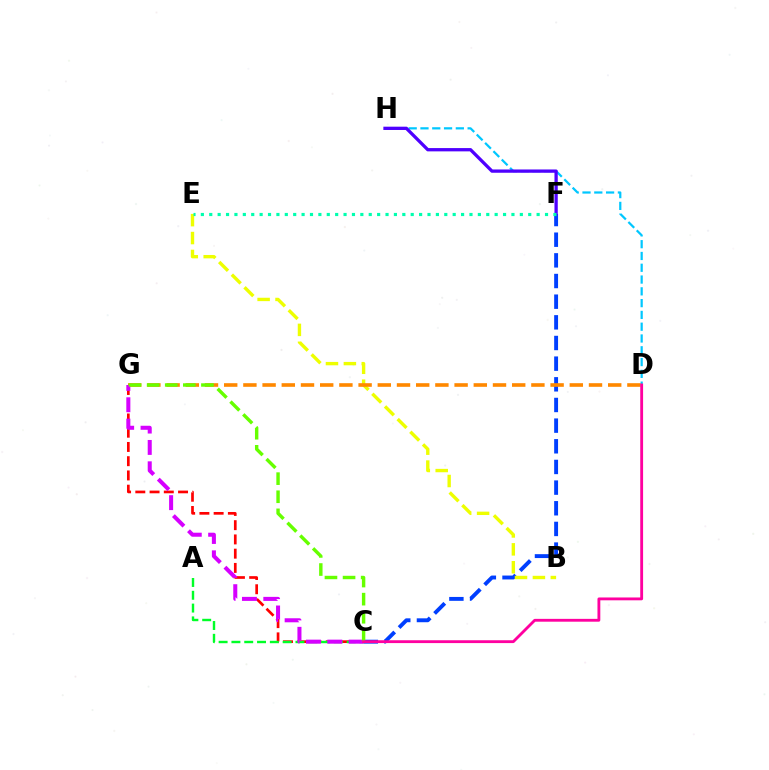{('D', 'H'): [{'color': '#00c7ff', 'line_style': 'dashed', 'thickness': 1.6}], ('C', 'G'): [{'color': '#ff0000', 'line_style': 'dashed', 'thickness': 1.94}, {'color': '#d600ff', 'line_style': 'dashed', 'thickness': 2.9}, {'color': '#66ff00', 'line_style': 'dashed', 'thickness': 2.46}], ('C', 'F'): [{'color': '#003fff', 'line_style': 'dashed', 'thickness': 2.81}], ('A', 'C'): [{'color': '#00ff27', 'line_style': 'dashed', 'thickness': 1.74}], ('F', 'H'): [{'color': '#4f00ff', 'line_style': 'solid', 'thickness': 2.37}], ('B', 'E'): [{'color': '#eeff00', 'line_style': 'dashed', 'thickness': 2.43}], ('D', 'G'): [{'color': '#ff8800', 'line_style': 'dashed', 'thickness': 2.61}], ('E', 'F'): [{'color': '#00ffaf', 'line_style': 'dotted', 'thickness': 2.28}], ('C', 'D'): [{'color': '#ff00a0', 'line_style': 'solid', 'thickness': 2.04}]}